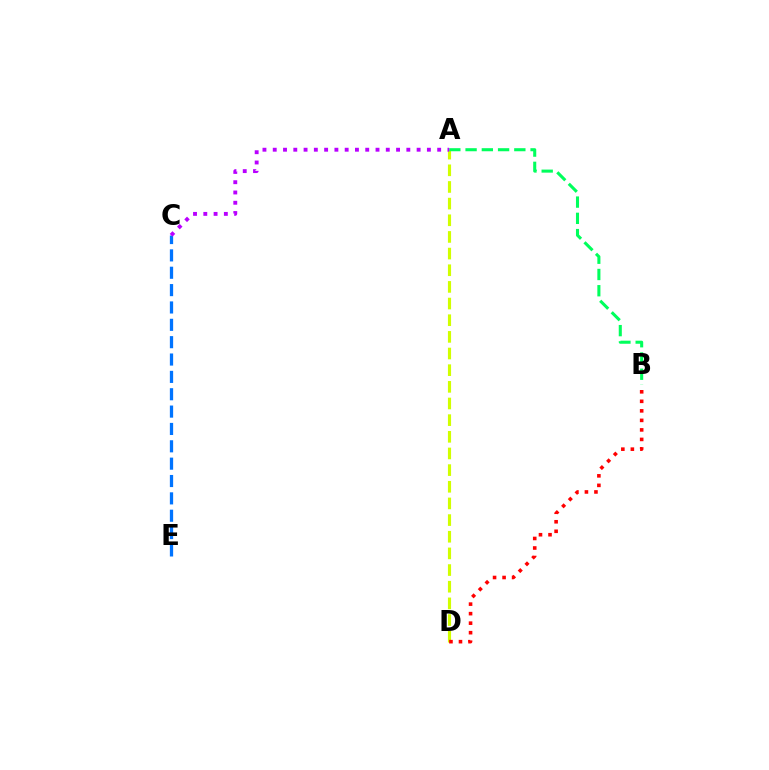{('C', 'E'): [{'color': '#0074ff', 'line_style': 'dashed', 'thickness': 2.36}], ('A', 'D'): [{'color': '#d1ff00', 'line_style': 'dashed', 'thickness': 2.26}], ('A', 'B'): [{'color': '#00ff5c', 'line_style': 'dashed', 'thickness': 2.21}], ('A', 'C'): [{'color': '#b900ff', 'line_style': 'dotted', 'thickness': 2.79}], ('B', 'D'): [{'color': '#ff0000', 'line_style': 'dotted', 'thickness': 2.59}]}